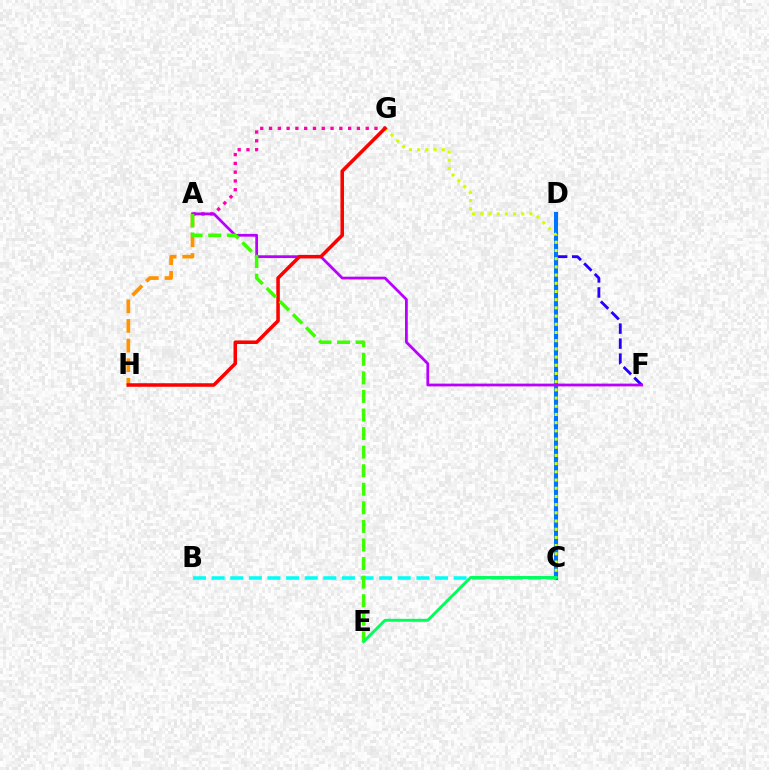{('D', 'F'): [{'color': '#2500ff', 'line_style': 'dashed', 'thickness': 2.04}], ('C', 'D'): [{'color': '#0074ff', 'line_style': 'solid', 'thickness': 2.93}], ('A', 'H'): [{'color': '#ff9400', 'line_style': 'dashed', 'thickness': 2.66}], ('C', 'G'): [{'color': '#d1ff00', 'line_style': 'dotted', 'thickness': 2.23}], ('A', 'G'): [{'color': '#ff00ac', 'line_style': 'dotted', 'thickness': 2.39}], ('A', 'F'): [{'color': '#b900ff', 'line_style': 'solid', 'thickness': 1.99}], ('B', 'C'): [{'color': '#00fff6', 'line_style': 'dashed', 'thickness': 2.53}], ('G', 'H'): [{'color': '#ff0000', 'line_style': 'solid', 'thickness': 2.55}], ('A', 'E'): [{'color': '#3dff00', 'line_style': 'dashed', 'thickness': 2.52}], ('C', 'E'): [{'color': '#00ff5c', 'line_style': 'solid', 'thickness': 2.1}]}